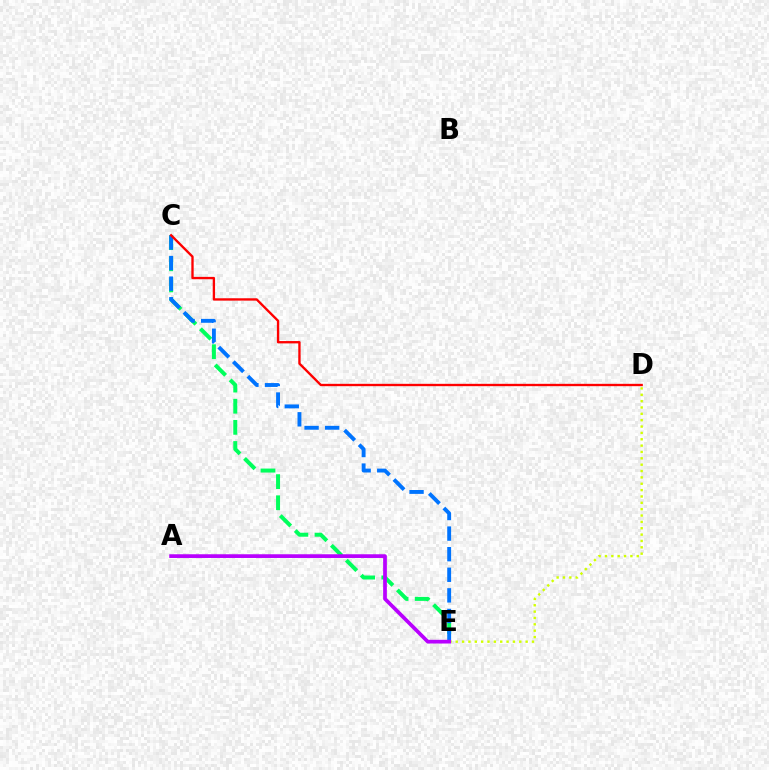{('C', 'E'): [{'color': '#00ff5c', 'line_style': 'dashed', 'thickness': 2.87}, {'color': '#0074ff', 'line_style': 'dashed', 'thickness': 2.8}], ('D', 'E'): [{'color': '#d1ff00', 'line_style': 'dotted', 'thickness': 1.73}], ('A', 'E'): [{'color': '#b900ff', 'line_style': 'solid', 'thickness': 2.68}], ('C', 'D'): [{'color': '#ff0000', 'line_style': 'solid', 'thickness': 1.69}]}